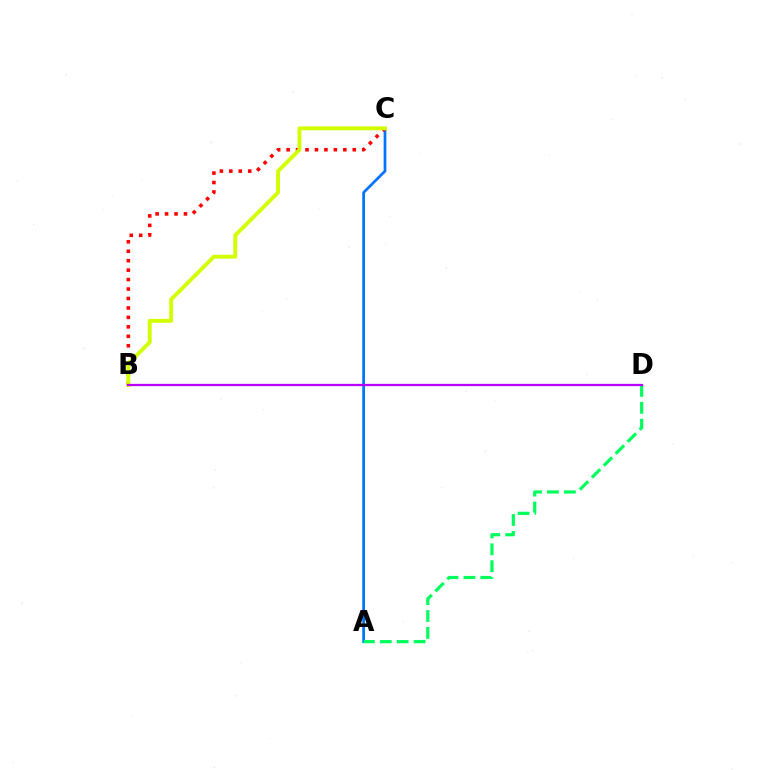{('A', 'C'): [{'color': '#0074ff', 'line_style': 'solid', 'thickness': 1.96}], ('B', 'C'): [{'color': '#ff0000', 'line_style': 'dotted', 'thickness': 2.57}, {'color': '#d1ff00', 'line_style': 'solid', 'thickness': 2.79}], ('A', 'D'): [{'color': '#00ff5c', 'line_style': 'dashed', 'thickness': 2.3}], ('B', 'D'): [{'color': '#b900ff', 'line_style': 'solid', 'thickness': 1.63}]}